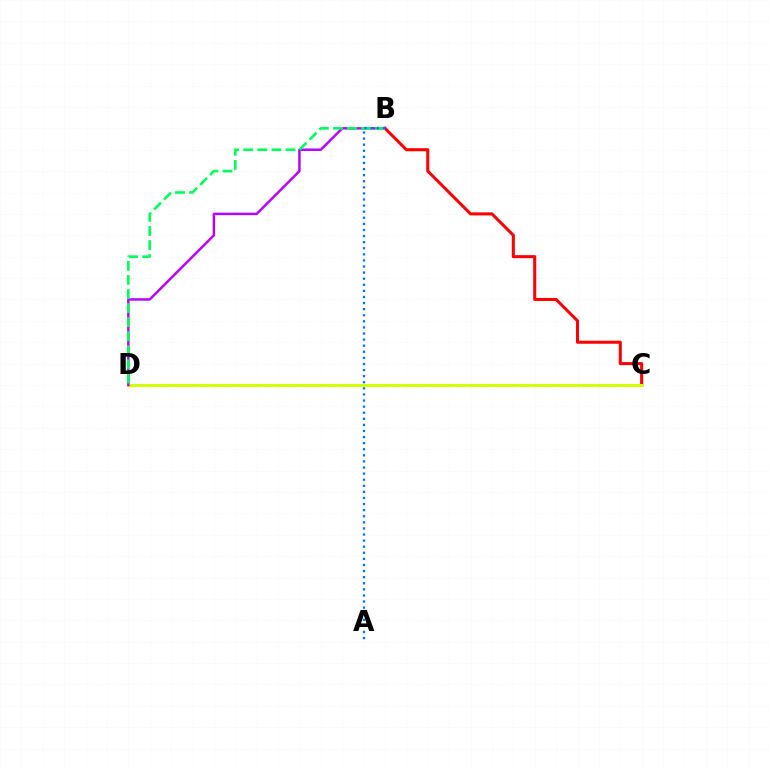{('B', 'C'): [{'color': '#ff0000', 'line_style': 'solid', 'thickness': 2.19}], ('C', 'D'): [{'color': '#d1ff00', 'line_style': 'solid', 'thickness': 2.1}], ('B', 'D'): [{'color': '#b900ff', 'line_style': 'solid', 'thickness': 1.79}, {'color': '#00ff5c', 'line_style': 'dashed', 'thickness': 1.91}], ('A', 'B'): [{'color': '#0074ff', 'line_style': 'dotted', 'thickness': 1.65}]}